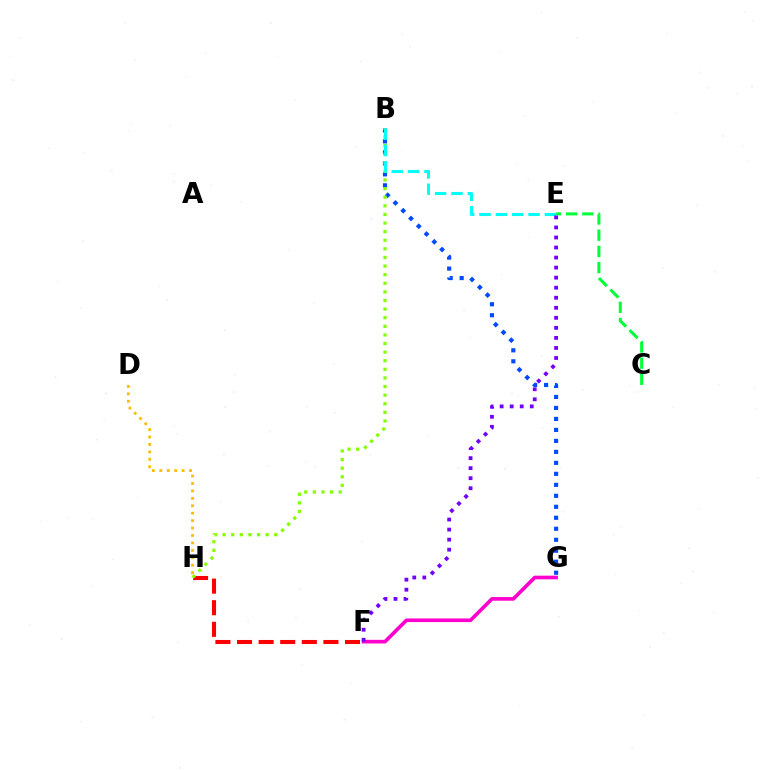{('D', 'H'): [{'color': '#ffbd00', 'line_style': 'dotted', 'thickness': 2.02}], ('B', 'G'): [{'color': '#004bff', 'line_style': 'dotted', 'thickness': 2.98}], ('C', 'E'): [{'color': '#00ff39', 'line_style': 'dashed', 'thickness': 2.2}], ('F', 'G'): [{'color': '#ff00cf', 'line_style': 'solid', 'thickness': 2.63}], ('F', 'H'): [{'color': '#ff0000', 'line_style': 'dashed', 'thickness': 2.93}], ('B', 'H'): [{'color': '#84ff00', 'line_style': 'dotted', 'thickness': 2.34}], ('B', 'E'): [{'color': '#00fff6', 'line_style': 'dashed', 'thickness': 2.22}], ('E', 'F'): [{'color': '#7200ff', 'line_style': 'dotted', 'thickness': 2.73}]}